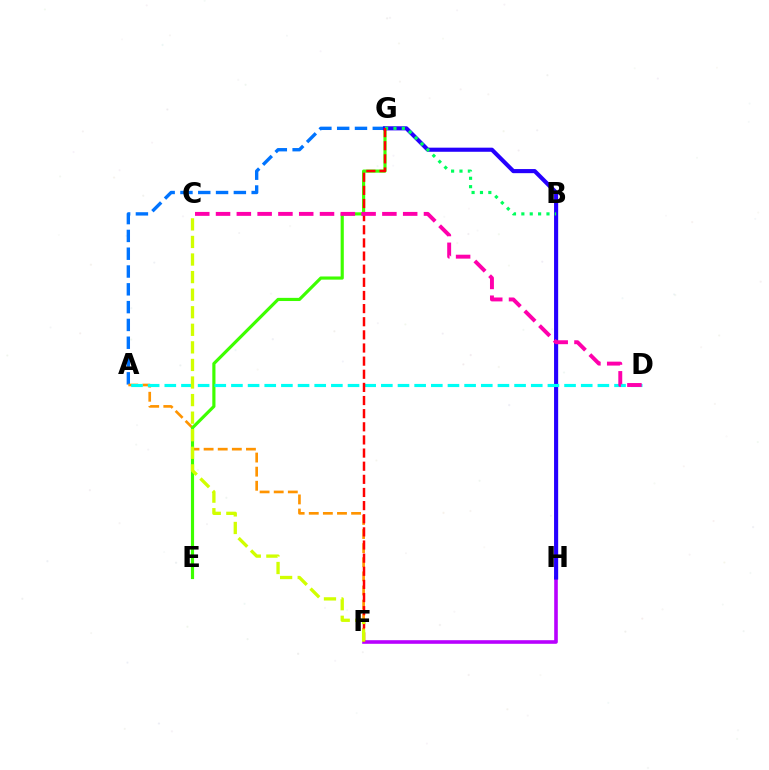{('A', 'G'): [{'color': '#0074ff', 'line_style': 'dashed', 'thickness': 2.42}], ('F', 'H'): [{'color': '#b900ff', 'line_style': 'solid', 'thickness': 2.59}], ('A', 'F'): [{'color': '#ff9400', 'line_style': 'dashed', 'thickness': 1.92}], ('E', 'G'): [{'color': '#3dff00', 'line_style': 'solid', 'thickness': 2.27}], ('G', 'H'): [{'color': '#2500ff', 'line_style': 'solid', 'thickness': 2.96}], ('A', 'D'): [{'color': '#00fff6', 'line_style': 'dashed', 'thickness': 2.26}], ('B', 'G'): [{'color': '#00ff5c', 'line_style': 'dotted', 'thickness': 2.28}], ('F', 'G'): [{'color': '#ff0000', 'line_style': 'dashed', 'thickness': 1.78}], ('C', 'D'): [{'color': '#ff00ac', 'line_style': 'dashed', 'thickness': 2.82}], ('C', 'F'): [{'color': '#d1ff00', 'line_style': 'dashed', 'thickness': 2.39}]}